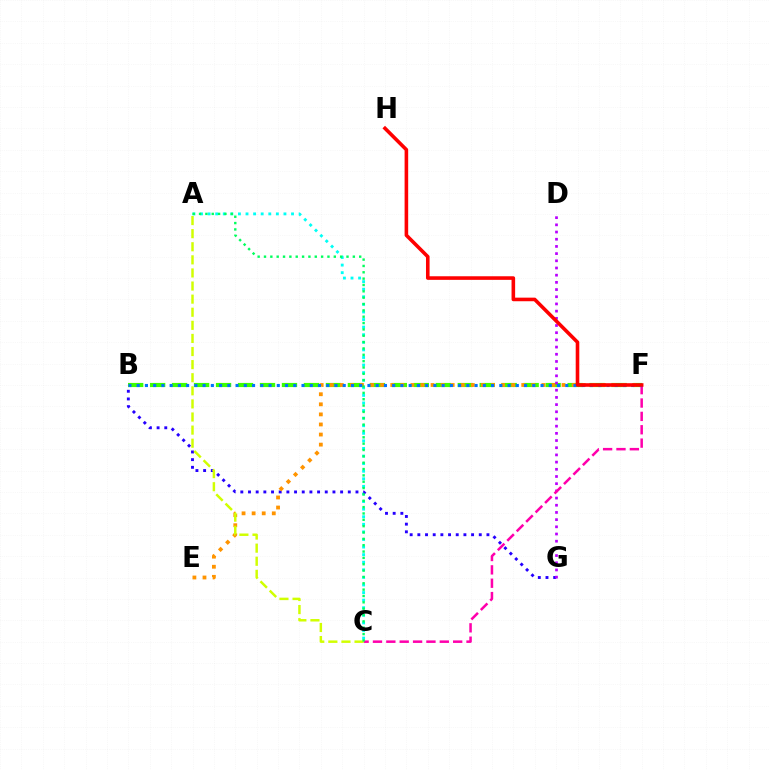{('A', 'C'): [{'color': '#00fff6', 'line_style': 'dotted', 'thickness': 2.06}, {'color': '#d1ff00', 'line_style': 'dashed', 'thickness': 1.78}, {'color': '#00ff5c', 'line_style': 'dotted', 'thickness': 1.72}], ('B', 'G'): [{'color': '#2500ff', 'line_style': 'dotted', 'thickness': 2.09}], ('B', 'F'): [{'color': '#3dff00', 'line_style': 'dashed', 'thickness': 2.98}, {'color': '#0074ff', 'line_style': 'dotted', 'thickness': 2.24}], ('E', 'F'): [{'color': '#ff9400', 'line_style': 'dotted', 'thickness': 2.74}], ('D', 'G'): [{'color': '#b900ff', 'line_style': 'dotted', 'thickness': 1.95}], ('C', 'F'): [{'color': '#ff00ac', 'line_style': 'dashed', 'thickness': 1.82}], ('F', 'H'): [{'color': '#ff0000', 'line_style': 'solid', 'thickness': 2.58}]}